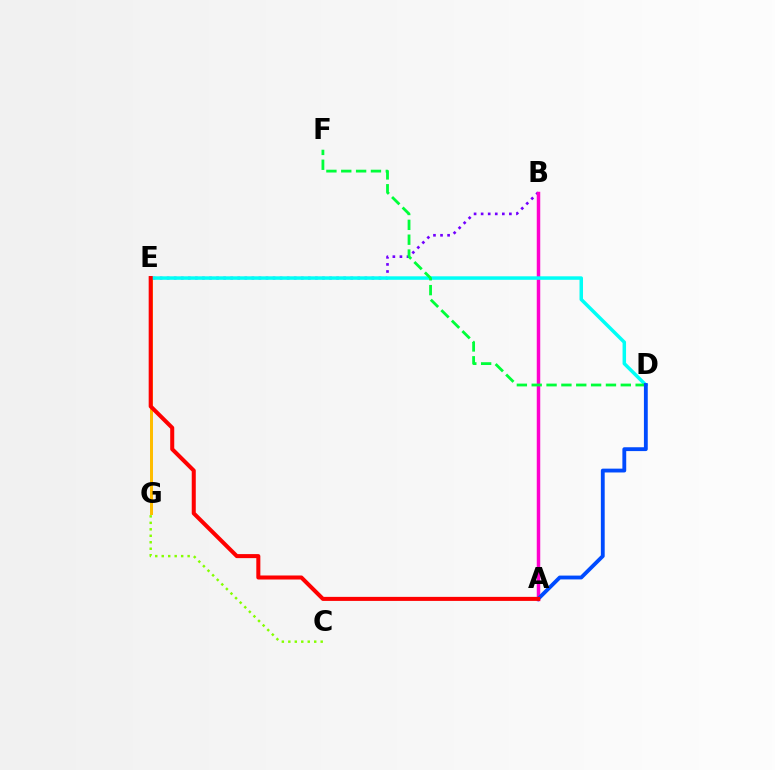{('B', 'E'): [{'color': '#7200ff', 'line_style': 'dotted', 'thickness': 1.92}], ('E', 'G'): [{'color': '#ffbd00', 'line_style': 'solid', 'thickness': 2.15}], ('A', 'B'): [{'color': '#ff00cf', 'line_style': 'solid', 'thickness': 2.51}], ('D', 'E'): [{'color': '#00fff6', 'line_style': 'solid', 'thickness': 2.51}], ('D', 'F'): [{'color': '#00ff39', 'line_style': 'dashed', 'thickness': 2.02}], ('C', 'G'): [{'color': '#84ff00', 'line_style': 'dotted', 'thickness': 1.76}], ('A', 'D'): [{'color': '#004bff', 'line_style': 'solid', 'thickness': 2.76}], ('A', 'E'): [{'color': '#ff0000', 'line_style': 'solid', 'thickness': 2.9}]}